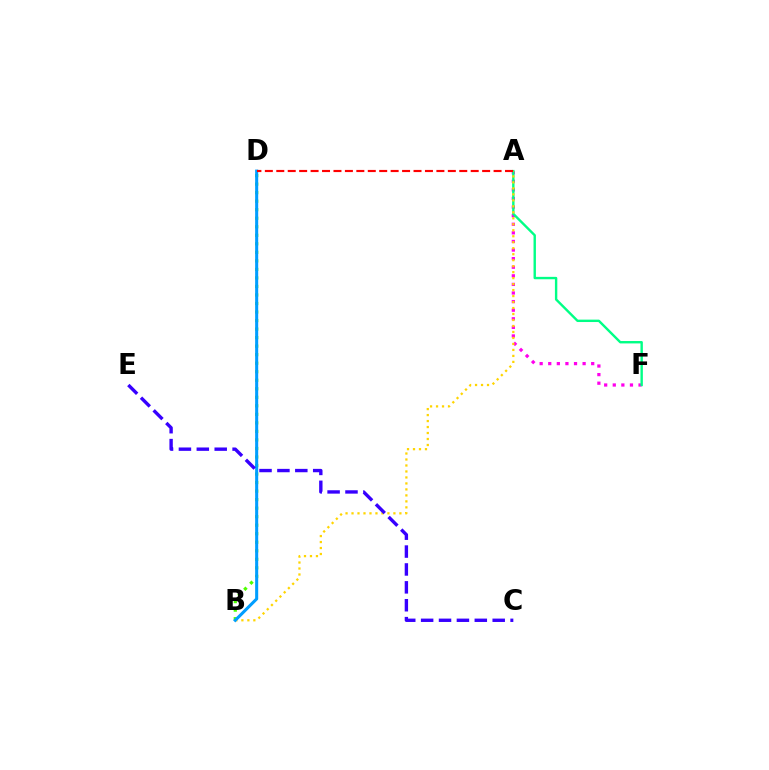{('A', 'F'): [{'color': '#ff00ed', 'line_style': 'dotted', 'thickness': 2.33}, {'color': '#00ff86', 'line_style': 'solid', 'thickness': 1.73}], ('A', 'B'): [{'color': '#ffd500', 'line_style': 'dotted', 'thickness': 1.63}], ('B', 'D'): [{'color': '#4fff00', 'line_style': 'dotted', 'thickness': 2.32}, {'color': '#009eff', 'line_style': 'solid', 'thickness': 2.2}], ('C', 'E'): [{'color': '#3700ff', 'line_style': 'dashed', 'thickness': 2.43}], ('A', 'D'): [{'color': '#ff0000', 'line_style': 'dashed', 'thickness': 1.55}]}